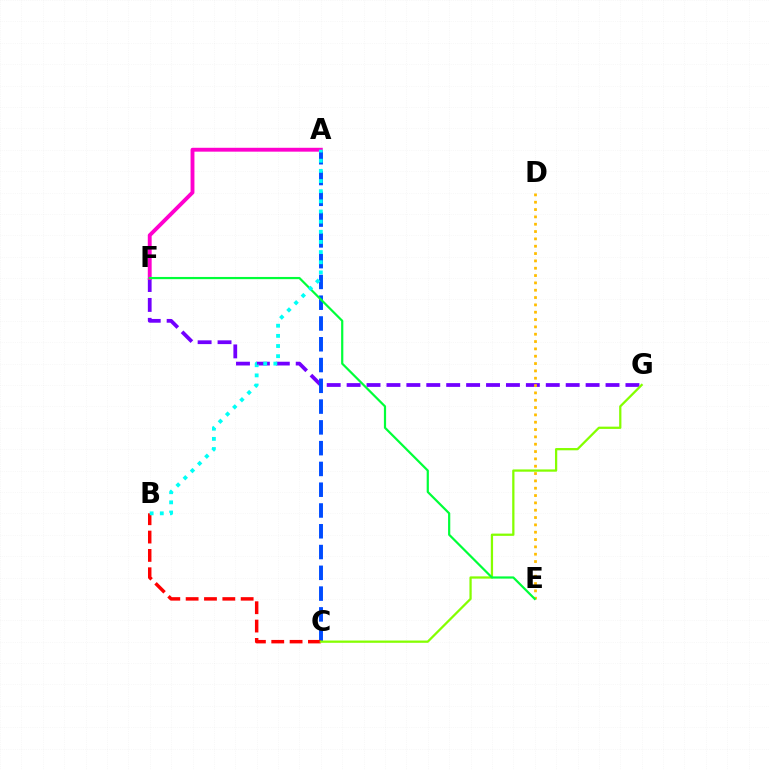{('F', 'G'): [{'color': '#7200ff', 'line_style': 'dashed', 'thickness': 2.71}], ('A', 'C'): [{'color': '#004bff', 'line_style': 'dashed', 'thickness': 2.82}], ('B', 'C'): [{'color': '#ff0000', 'line_style': 'dashed', 'thickness': 2.49}], ('A', 'F'): [{'color': '#ff00cf', 'line_style': 'solid', 'thickness': 2.79}], ('C', 'G'): [{'color': '#84ff00', 'line_style': 'solid', 'thickness': 1.63}], ('D', 'E'): [{'color': '#ffbd00', 'line_style': 'dotted', 'thickness': 1.99}], ('E', 'F'): [{'color': '#00ff39', 'line_style': 'solid', 'thickness': 1.59}], ('A', 'B'): [{'color': '#00fff6', 'line_style': 'dotted', 'thickness': 2.76}]}